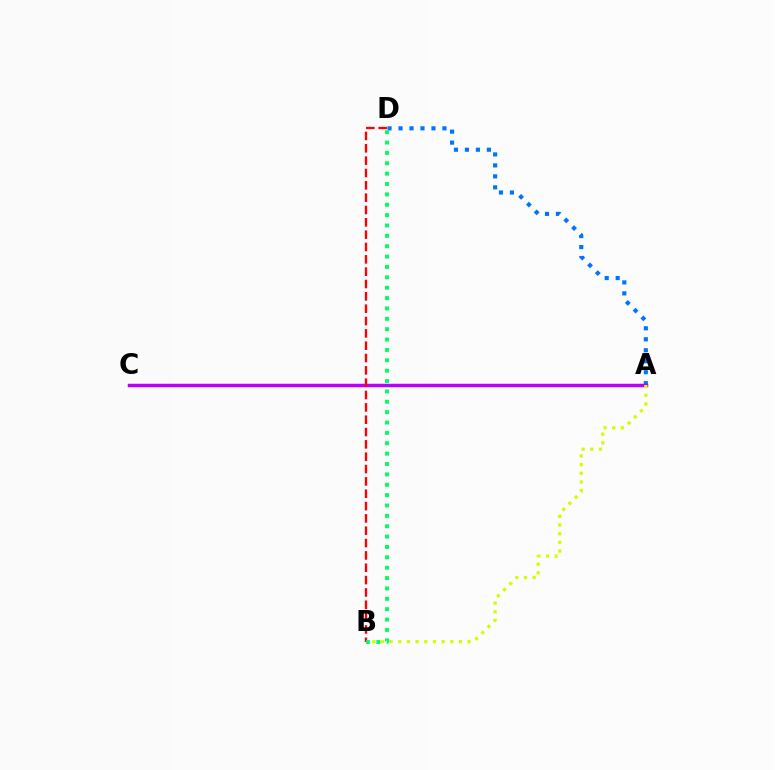{('A', 'D'): [{'color': '#0074ff', 'line_style': 'dotted', 'thickness': 2.98}], ('A', 'C'): [{'color': '#b900ff', 'line_style': 'solid', 'thickness': 2.52}], ('A', 'B'): [{'color': '#d1ff00', 'line_style': 'dotted', 'thickness': 2.36}], ('B', 'D'): [{'color': '#ff0000', 'line_style': 'dashed', 'thickness': 1.68}, {'color': '#00ff5c', 'line_style': 'dotted', 'thickness': 2.82}]}